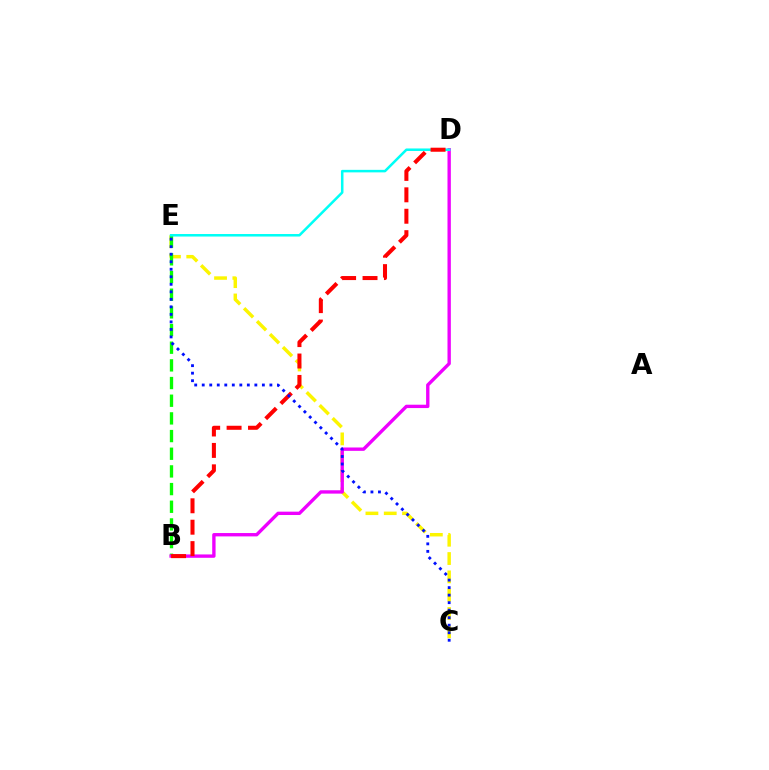{('C', 'E'): [{'color': '#fcf500', 'line_style': 'dashed', 'thickness': 2.49}, {'color': '#0010ff', 'line_style': 'dotted', 'thickness': 2.04}], ('B', 'E'): [{'color': '#08ff00', 'line_style': 'dashed', 'thickness': 2.4}], ('B', 'D'): [{'color': '#ee00ff', 'line_style': 'solid', 'thickness': 2.42}, {'color': '#ff0000', 'line_style': 'dashed', 'thickness': 2.91}], ('D', 'E'): [{'color': '#00fff6', 'line_style': 'solid', 'thickness': 1.82}]}